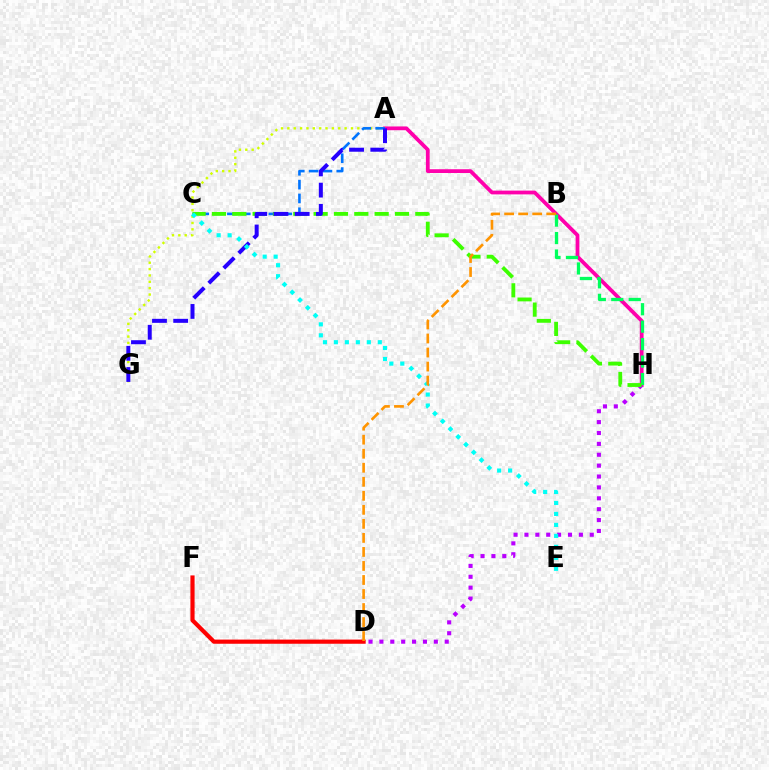{('D', 'F'): [{'color': '#ff0000', 'line_style': 'solid', 'thickness': 3.0}], ('A', 'H'): [{'color': '#ff00ac', 'line_style': 'solid', 'thickness': 2.72}], ('B', 'H'): [{'color': '#00ff5c', 'line_style': 'dashed', 'thickness': 2.37}], ('A', 'G'): [{'color': '#d1ff00', 'line_style': 'dotted', 'thickness': 1.73}, {'color': '#2500ff', 'line_style': 'dashed', 'thickness': 2.88}], ('A', 'C'): [{'color': '#0074ff', 'line_style': 'dashed', 'thickness': 1.88}], ('D', 'H'): [{'color': '#b900ff', 'line_style': 'dotted', 'thickness': 2.96}], ('C', 'H'): [{'color': '#3dff00', 'line_style': 'dashed', 'thickness': 2.76}], ('C', 'E'): [{'color': '#00fff6', 'line_style': 'dotted', 'thickness': 2.98}], ('B', 'D'): [{'color': '#ff9400', 'line_style': 'dashed', 'thickness': 1.91}]}